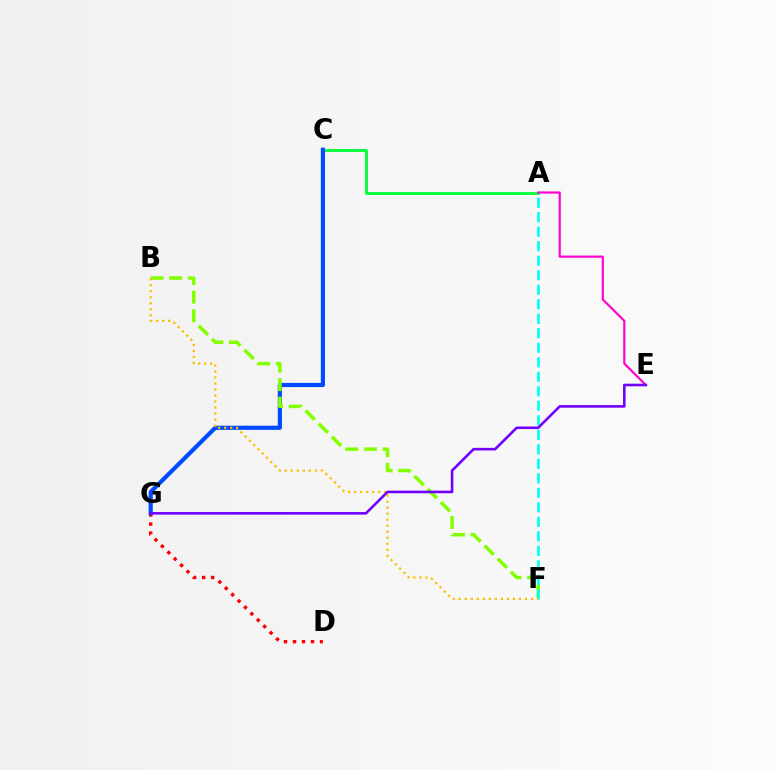{('A', 'C'): [{'color': '#00ff39', 'line_style': 'solid', 'thickness': 2.02}], ('D', 'G'): [{'color': '#ff0000', 'line_style': 'dotted', 'thickness': 2.45}], ('C', 'G'): [{'color': '#004bff', 'line_style': 'solid', 'thickness': 3.0}], ('B', 'F'): [{'color': '#84ff00', 'line_style': 'dashed', 'thickness': 2.52}, {'color': '#ffbd00', 'line_style': 'dotted', 'thickness': 1.63}], ('A', 'F'): [{'color': '#00fff6', 'line_style': 'dashed', 'thickness': 1.97}], ('A', 'E'): [{'color': '#ff00cf', 'line_style': 'solid', 'thickness': 1.57}], ('E', 'G'): [{'color': '#7200ff', 'line_style': 'solid', 'thickness': 1.87}]}